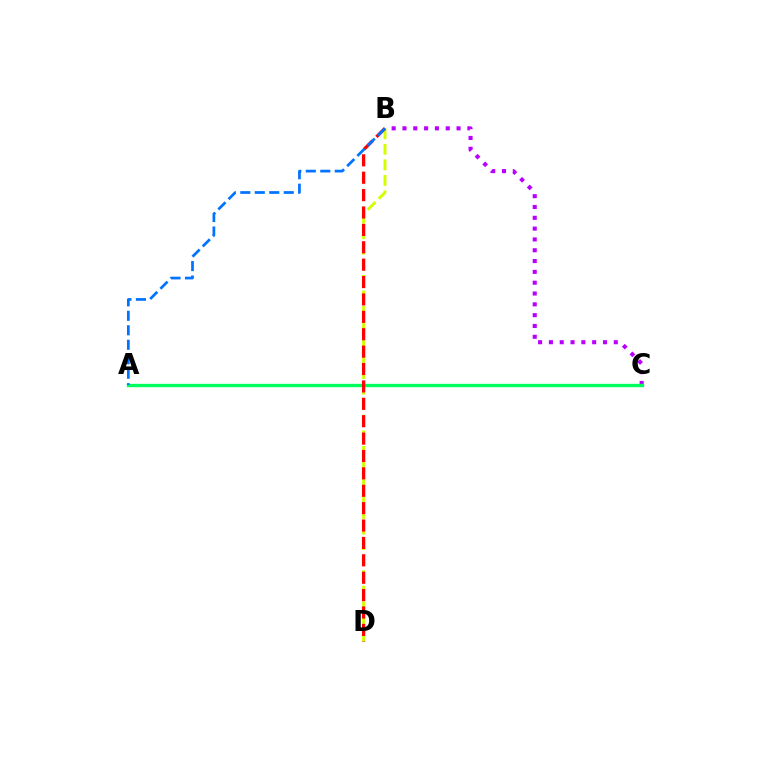{('B', 'D'): [{'color': '#d1ff00', 'line_style': 'dashed', 'thickness': 2.11}, {'color': '#ff0000', 'line_style': 'dashed', 'thickness': 2.36}], ('B', 'C'): [{'color': '#b900ff', 'line_style': 'dotted', 'thickness': 2.94}], ('A', 'C'): [{'color': '#00ff5c', 'line_style': 'solid', 'thickness': 2.41}], ('A', 'B'): [{'color': '#0074ff', 'line_style': 'dashed', 'thickness': 1.97}]}